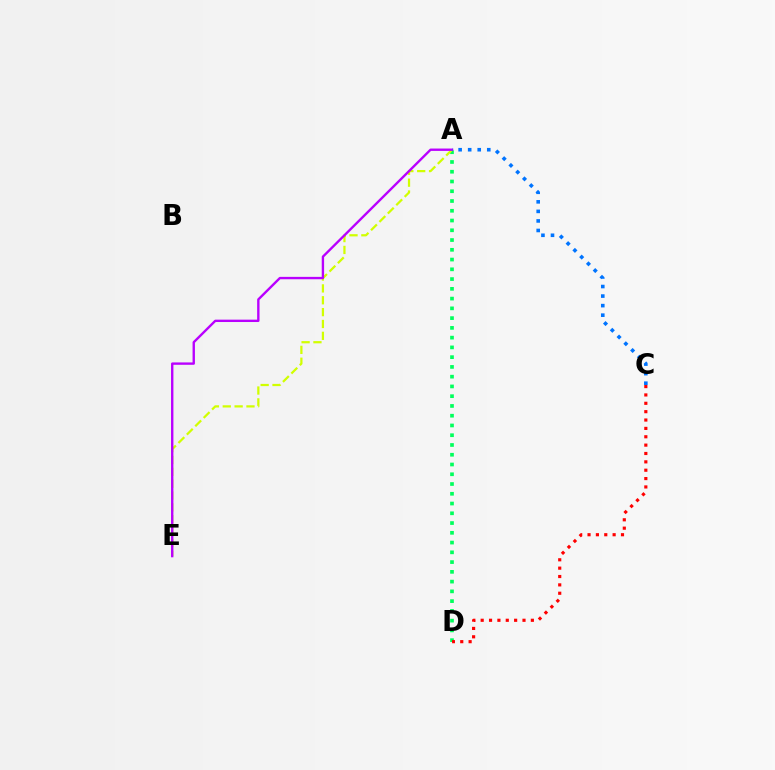{('A', 'D'): [{'color': '#00ff5c', 'line_style': 'dotted', 'thickness': 2.65}], ('C', 'D'): [{'color': '#ff0000', 'line_style': 'dotted', 'thickness': 2.27}], ('A', 'E'): [{'color': '#d1ff00', 'line_style': 'dashed', 'thickness': 1.61}, {'color': '#b900ff', 'line_style': 'solid', 'thickness': 1.71}], ('A', 'C'): [{'color': '#0074ff', 'line_style': 'dotted', 'thickness': 2.59}]}